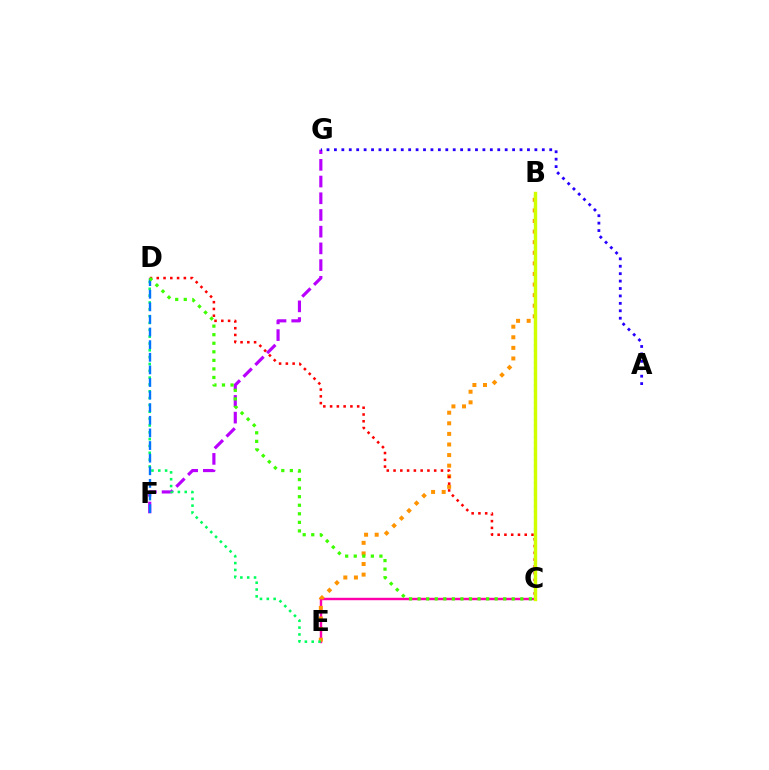{('C', 'E'): [{'color': '#ff00ac', 'line_style': 'solid', 'thickness': 1.74}], ('B', 'E'): [{'color': '#ff9400', 'line_style': 'dotted', 'thickness': 2.88}], ('F', 'G'): [{'color': '#b900ff', 'line_style': 'dashed', 'thickness': 2.27}], ('D', 'E'): [{'color': '#00ff5c', 'line_style': 'dotted', 'thickness': 1.86}], ('A', 'G'): [{'color': '#2500ff', 'line_style': 'dotted', 'thickness': 2.02}], ('B', 'C'): [{'color': '#00fff6', 'line_style': 'dotted', 'thickness': 1.56}, {'color': '#d1ff00', 'line_style': 'solid', 'thickness': 2.47}], ('D', 'F'): [{'color': '#0074ff', 'line_style': 'dashed', 'thickness': 1.71}], ('C', 'D'): [{'color': '#ff0000', 'line_style': 'dotted', 'thickness': 1.84}, {'color': '#3dff00', 'line_style': 'dotted', 'thickness': 2.33}]}